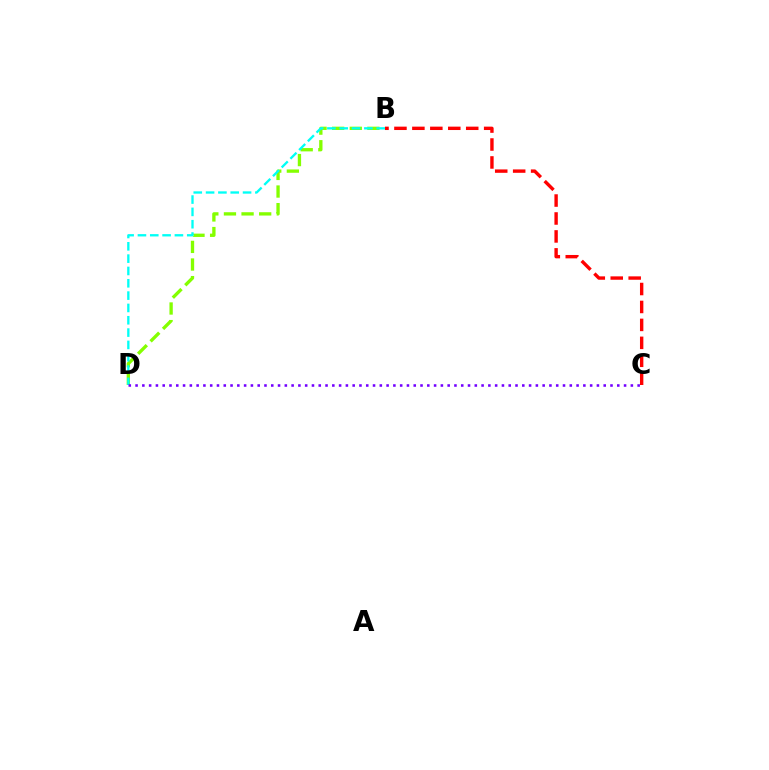{('B', 'D'): [{'color': '#84ff00', 'line_style': 'dashed', 'thickness': 2.39}, {'color': '#00fff6', 'line_style': 'dashed', 'thickness': 1.67}], ('B', 'C'): [{'color': '#ff0000', 'line_style': 'dashed', 'thickness': 2.44}], ('C', 'D'): [{'color': '#7200ff', 'line_style': 'dotted', 'thickness': 1.84}]}